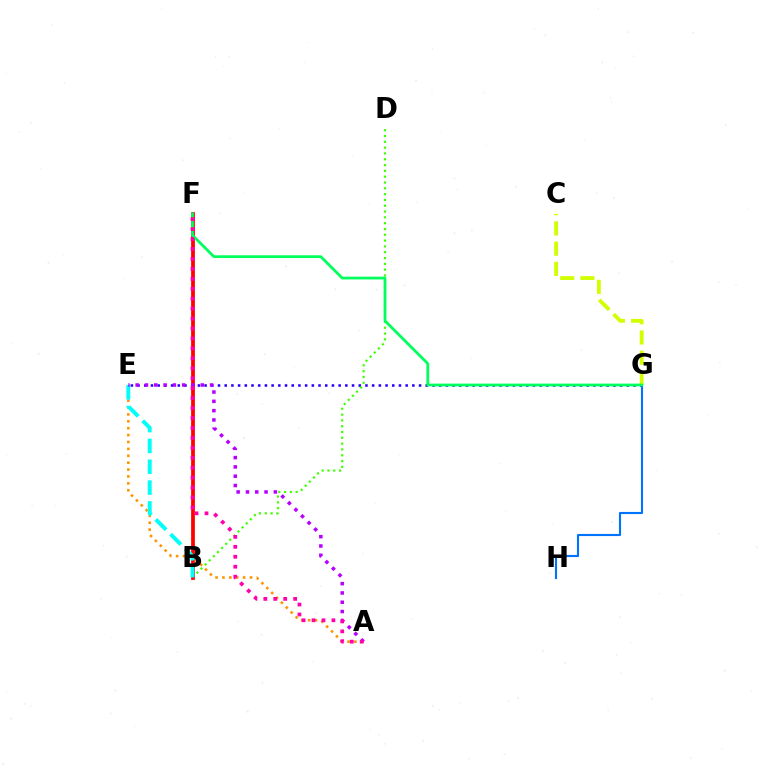{('E', 'G'): [{'color': '#2500ff', 'line_style': 'dotted', 'thickness': 1.82}], ('B', 'D'): [{'color': '#3dff00', 'line_style': 'dotted', 'thickness': 1.58}], ('B', 'F'): [{'color': '#ff0000', 'line_style': 'solid', 'thickness': 2.69}], ('A', 'E'): [{'color': '#ff9400', 'line_style': 'dotted', 'thickness': 1.87}, {'color': '#b900ff', 'line_style': 'dotted', 'thickness': 2.53}], ('B', 'E'): [{'color': '#00fff6', 'line_style': 'dashed', 'thickness': 2.83}], ('G', 'H'): [{'color': '#0074ff', 'line_style': 'solid', 'thickness': 1.53}], ('C', 'G'): [{'color': '#d1ff00', 'line_style': 'dashed', 'thickness': 2.75}], ('F', 'G'): [{'color': '#00ff5c', 'line_style': 'solid', 'thickness': 1.99}], ('A', 'F'): [{'color': '#ff00ac', 'line_style': 'dotted', 'thickness': 2.7}]}